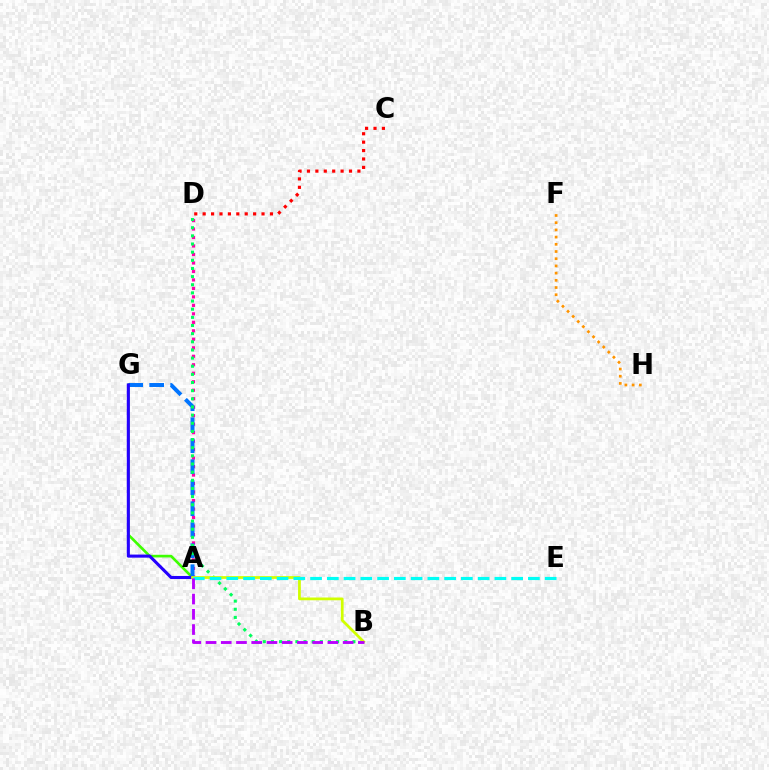{('A', 'G'): [{'color': '#3dff00', 'line_style': 'solid', 'thickness': 1.91}, {'color': '#0074ff', 'line_style': 'dashed', 'thickness': 2.85}, {'color': '#2500ff', 'line_style': 'solid', 'thickness': 2.22}], ('A', 'D'): [{'color': '#ff00ac', 'line_style': 'dotted', 'thickness': 2.31}], ('F', 'H'): [{'color': '#ff9400', 'line_style': 'dotted', 'thickness': 1.96}], ('B', 'D'): [{'color': '#00ff5c', 'line_style': 'dotted', 'thickness': 2.21}], ('A', 'B'): [{'color': '#d1ff00', 'line_style': 'solid', 'thickness': 1.99}, {'color': '#b900ff', 'line_style': 'dashed', 'thickness': 2.07}], ('C', 'D'): [{'color': '#ff0000', 'line_style': 'dotted', 'thickness': 2.28}], ('A', 'E'): [{'color': '#00fff6', 'line_style': 'dashed', 'thickness': 2.28}]}